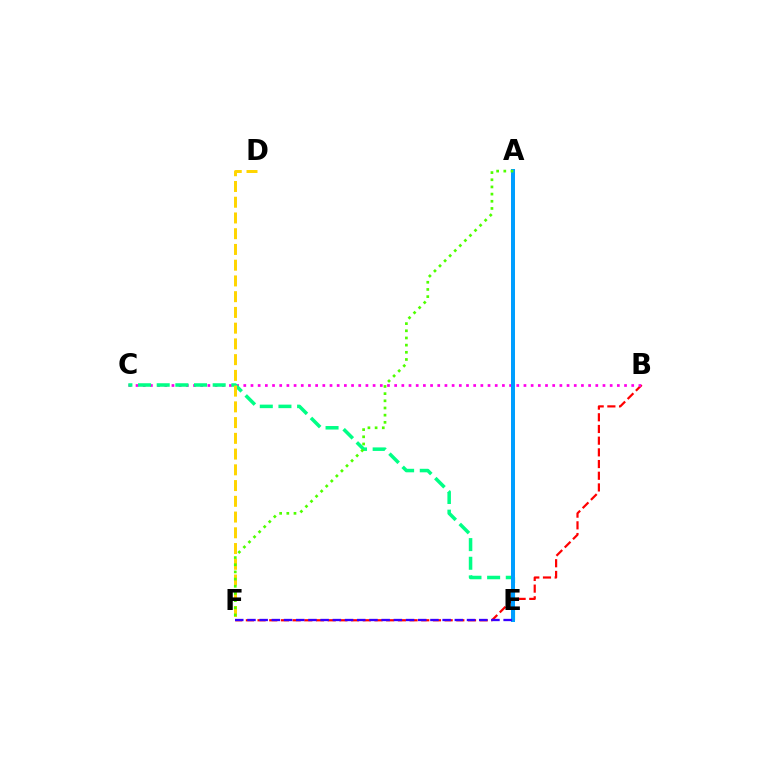{('B', 'F'): [{'color': '#ff0000', 'line_style': 'dashed', 'thickness': 1.59}], ('B', 'C'): [{'color': '#ff00ed', 'line_style': 'dotted', 'thickness': 1.95}], ('C', 'E'): [{'color': '#00ff86', 'line_style': 'dashed', 'thickness': 2.53}], ('A', 'E'): [{'color': '#009eff', 'line_style': 'solid', 'thickness': 2.88}], ('D', 'F'): [{'color': '#ffd500', 'line_style': 'dashed', 'thickness': 2.14}], ('A', 'F'): [{'color': '#4fff00', 'line_style': 'dotted', 'thickness': 1.95}], ('E', 'F'): [{'color': '#3700ff', 'line_style': 'dashed', 'thickness': 1.66}]}